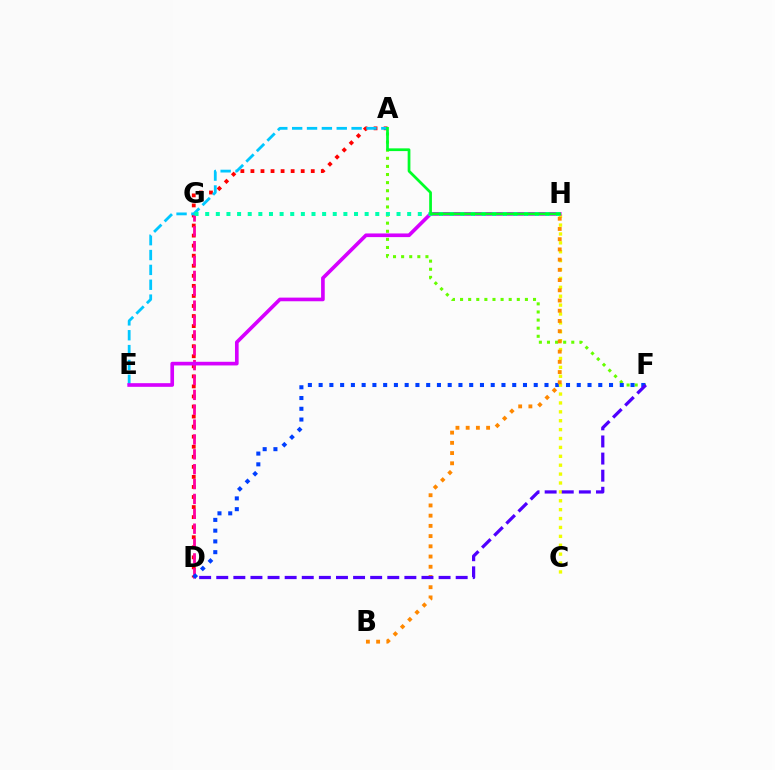{('A', 'D'): [{'color': '#ff0000', 'line_style': 'dotted', 'thickness': 2.73}], ('A', 'F'): [{'color': '#66ff00', 'line_style': 'dotted', 'thickness': 2.2}], ('D', 'G'): [{'color': '#ff00a0', 'line_style': 'dashed', 'thickness': 2.02}], ('D', 'F'): [{'color': '#003fff', 'line_style': 'dotted', 'thickness': 2.92}, {'color': '#4f00ff', 'line_style': 'dashed', 'thickness': 2.32}], ('A', 'E'): [{'color': '#00c7ff', 'line_style': 'dashed', 'thickness': 2.02}], ('C', 'H'): [{'color': '#eeff00', 'line_style': 'dotted', 'thickness': 2.42}], ('B', 'H'): [{'color': '#ff8800', 'line_style': 'dotted', 'thickness': 2.78}], ('E', 'H'): [{'color': '#d600ff', 'line_style': 'solid', 'thickness': 2.63}], ('G', 'H'): [{'color': '#00ffaf', 'line_style': 'dotted', 'thickness': 2.89}], ('A', 'H'): [{'color': '#00ff27', 'line_style': 'solid', 'thickness': 1.97}]}